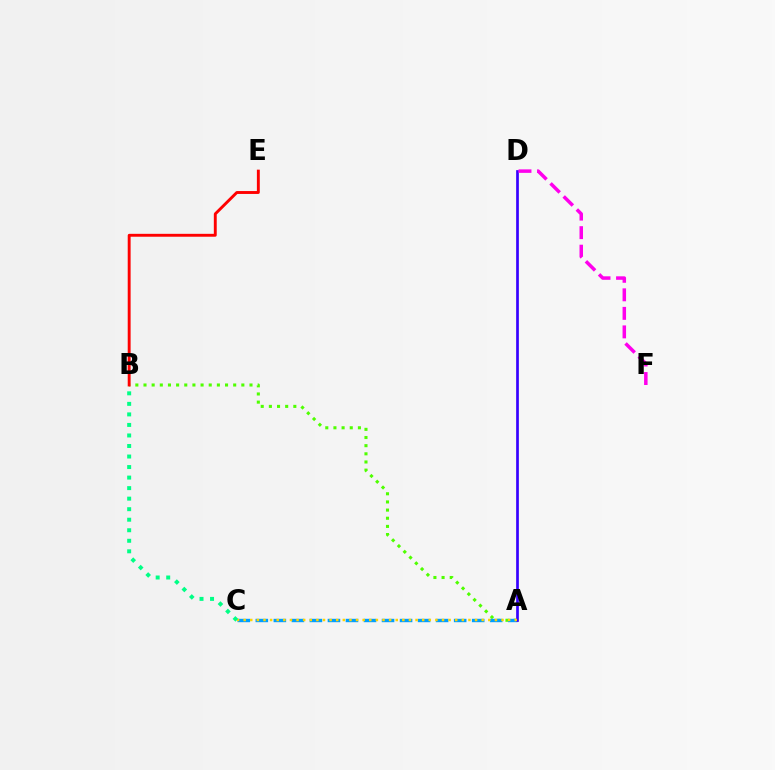{('A', 'B'): [{'color': '#4fff00', 'line_style': 'dotted', 'thickness': 2.22}], ('A', 'C'): [{'color': '#009eff', 'line_style': 'dashed', 'thickness': 2.45}, {'color': '#ffd500', 'line_style': 'dotted', 'thickness': 1.8}], ('A', 'D'): [{'color': '#3700ff', 'line_style': 'solid', 'thickness': 1.95}], ('B', 'C'): [{'color': '#00ff86', 'line_style': 'dotted', 'thickness': 2.86}], ('D', 'F'): [{'color': '#ff00ed', 'line_style': 'dashed', 'thickness': 2.52}], ('B', 'E'): [{'color': '#ff0000', 'line_style': 'solid', 'thickness': 2.09}]}